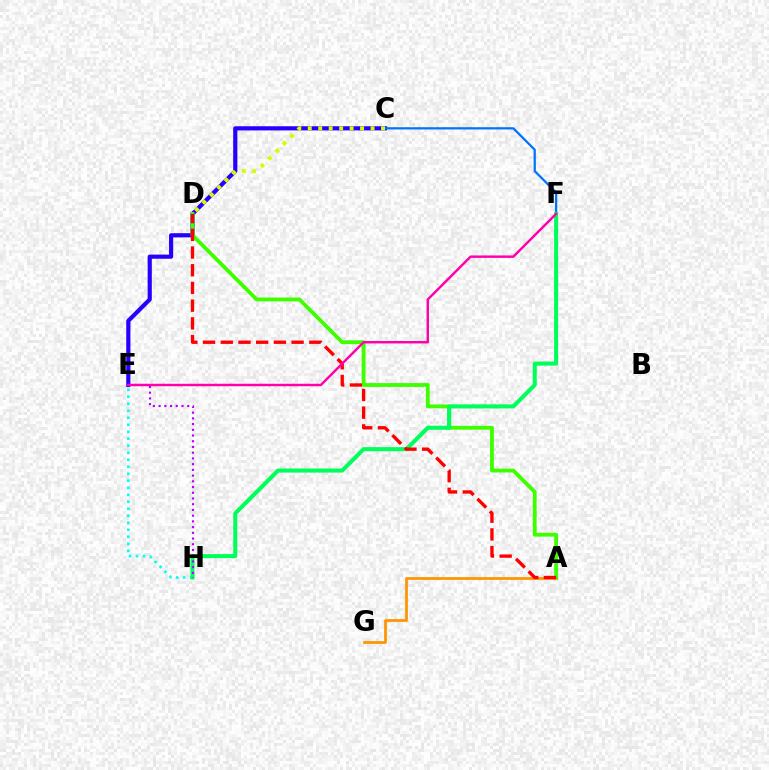{('A', 'G'): [{'color': '#ff9400', 'line_style': 'solid', 'thickness': 1.97}], ('C', 'E'): [{'color': '#2500ff', 'line_style': 'solid', 'thickness': 3.0}], ('C', 'F'): [{'color': '#0074ff', 'line_style': 'solid', 'thickness': 1.62}], ('A', 'D'): [{'color': '#3dff00', 'line_style': 'solid', 'thickness': 2.75}, {'color': '#ff0000', 'line_style': 'dashed', 'thickness': 2.41}], ('E', 'H'): [{'color': '#00fff6', 'line_style': 'dotted', 'thickness': 1.9}, {'color': '#b900ff', 'line_style': 'dotted', 'thickness': 1.55}], ('C', 'D'): [{'color': '#d1ff00', 'line_style': 'dotted', 'thickness': 2.84}], ('F', 'H'): [{'color': '#00ff5c', 'line_style': 'solid', 'thickness': 2.93}], ('E', 'F'): [{'color': '#ff00ac', 'line_style': 'solid', 'thickness': 1.76}]}